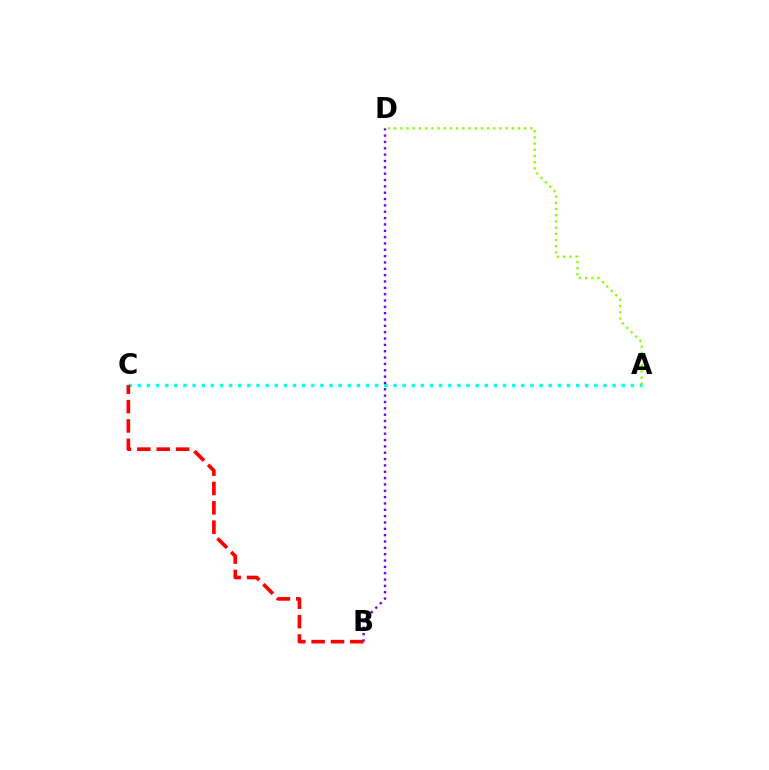{('A', 'C'): [{'color': '#00fff6', 'line_style': 'dotted', 'thickness': 2.48}], ('A', 'D'): [{'color': '#84ff00', 'line_style': 'dotted', 'thickness': 1.68}], ('B', 'D'): [{'color': '#7200ff', 'line_style': 'dotted', 'thickness': 1.72}], ('B', 'C'): [{'color': '#ff0000', 'line_style': 'dashed', 'thickness': 2.63}]}